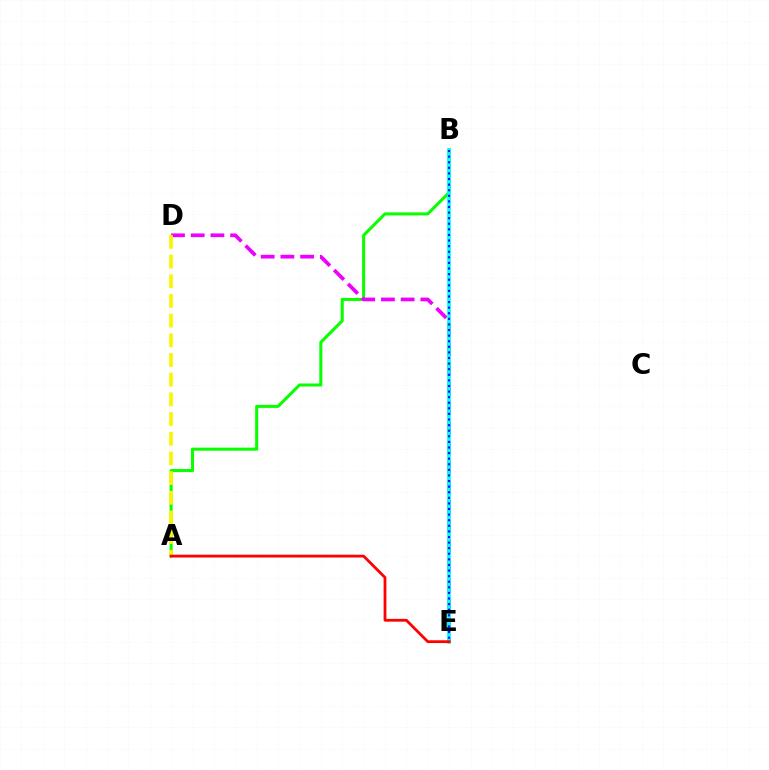{('A', 'B'): [{'color': '#08ff00', 'line_style': 'solid', 'thickness': 2.19}], ('D', 'E'): [{'color': '#ee00ff', 'line_style': 'dashed', 'thickness': 2.68}], ('B', 'E'): [{'color': '#00fff6', 'line_style': 'solid', 'thickness': 2.61}, {'color': '#0010ff', 'line_style': 'dotted', 'thickness': 1.52}], ('A', 'D'): [{'color': '#fcf500', 'line_style': 'dashed', 'thickness': 2.67}], ('A', 'E'): [{'color': '#ff0000', 'line_style': 'solid', 'thickness': 2.01}]}